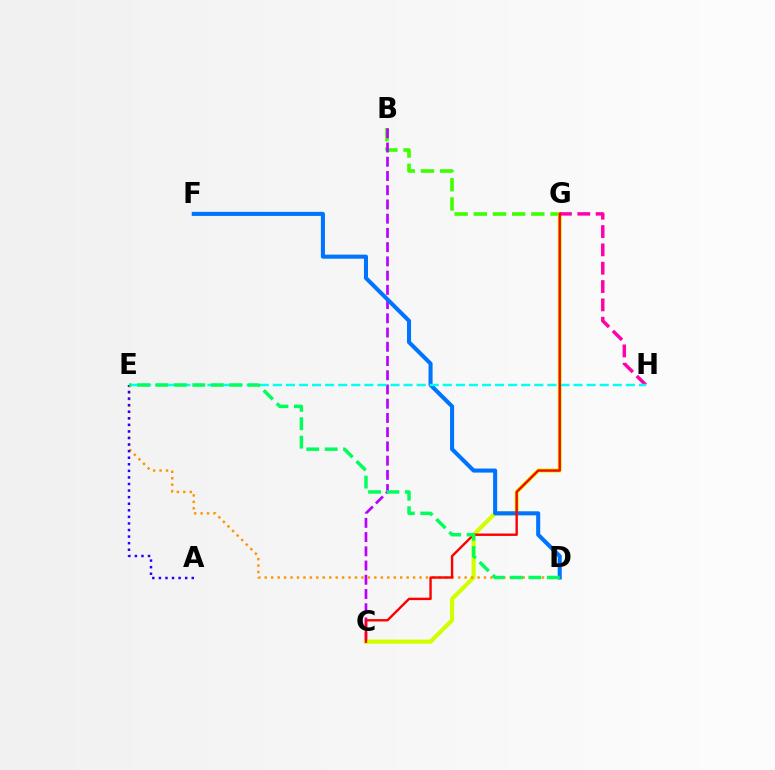{('B', 'G'): [{'color': '#3dff00', 'line_style': 'dashed', 'thickness': 2.61}], ('B', 'C'): [{'color': '#b900ff', 'line_style': 'dashed', 'thickness': 1.93}], ('C', 'G'): [{'color': '#d1ff00', 'line_style': 'solid', 'thickness': 2.98}, {'color': '#ff0000', 'line_style': 'solid', 'thickness': 1.73}], ('D', 'E'): [{'color': '#ff9400', 'line_style': 'dotted', 'thickness': 1.75}, {'color': '#00ff5c', 'line_style': 'dashed', 'thickness': 2.5}], ('D', 'F'): [{'color': '#0074ff', 'line_style': 'solid', 'thickness': 2.93}], ('G', 'H'): [{'color': '#ff00ac', 'line_style': 'dashed', 'thickness': 2.49}], ('E', 'H'): [{'color': '#00fff6', 'line_style': 'dashed', 'thickness': 1.78}], ('A', 'E'): [{'color': '#2500ff', 'line_style': 'dotted', 'thickness': 1.79}]}